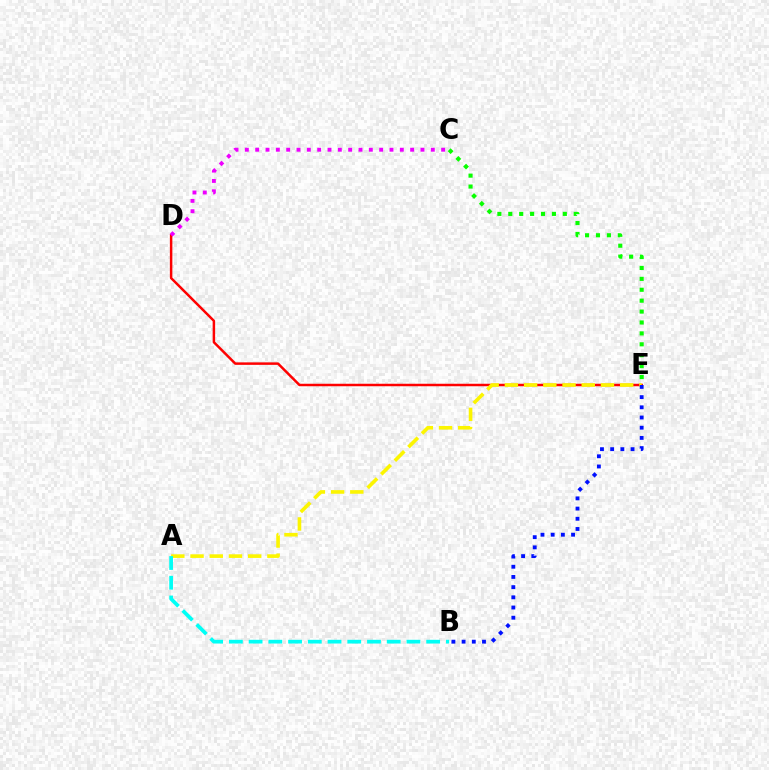{('D', 'E'): [{'color': '#ff0000', 'line_style': 'solid', 'thickness': 1.79}], ('C', 'D'): [{'color': '#ee00ff', 'line_style': 'dotted', 'thickness': 2.81}], ('A', 'E'): [{'color': '#fcf500', 'line_style': 'dashed', 'thickness': 2.61}], ('C', 'E'): [{'color': '#08ff00', 'line_style': 'dotted', 'thickness': 2.96}], ('B', 'E'): [{'color': '#0010ff', 'line_style': 'dotted', 'thickness': 2.77}], ('A', 'B'): [{'color': '#00fff6', 'line_style': 'dashed', 'thickness': 2.68}]}